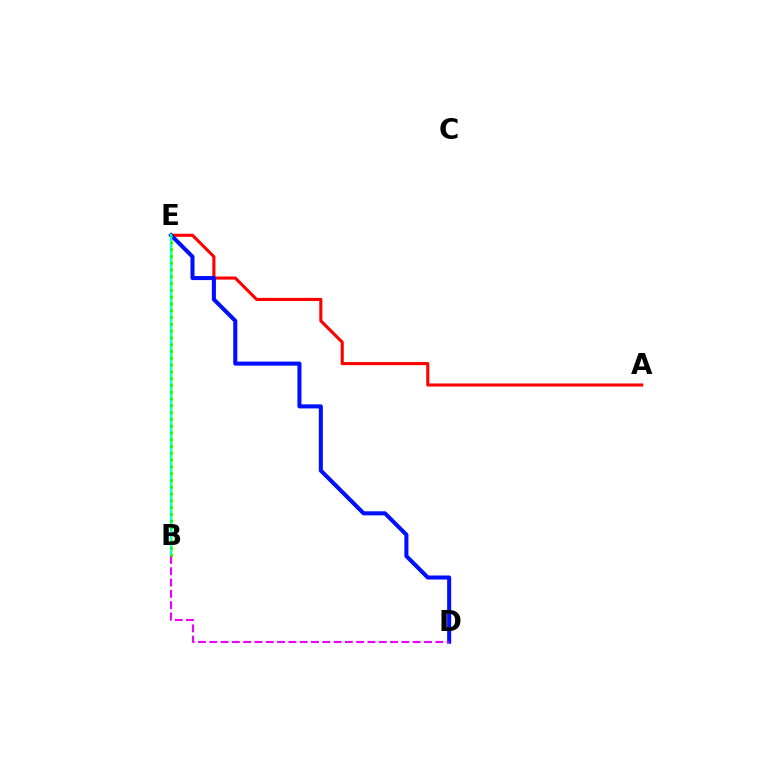{('B', 'E'): [{'color': '#fcf500', 'line_style': 'solid', 'thickness': 2.16}, {'color': '#00fff6', 'line_style': 'solid', 'thickness': 1.62}, {'color': '#08ff00', 'line_style': 'dotted', 'thickness': 1.84}], ('A', 'E'): [{'color': '#ff0000', 'line_style': 'solid', 'thickness': 2.23}], ('D', 'E'): [{'color': '#0010ff', 'line_style': 'solid', 'thickness': 2.92}], ('B', 'D'): [{'color': '#ee00ff', 'line_style': 'dashed', 'thickness': 1.54}]}